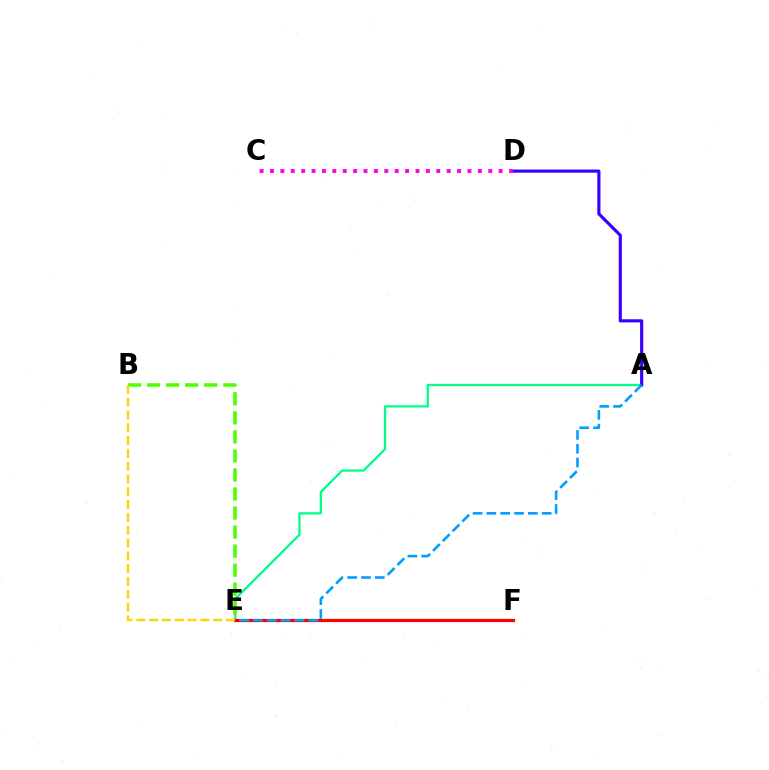{('A', 'E'): [{'color': '#00ff86', 'line_style': 'solid', 'thickness': 1.65}, {'color': '#009eff', 'line_style': 'dashed', 'thickness': 1.88}], ('A', 'D'): [{'color': '#3700ff', 'line_style': 'solid', 'thickness': 2.27}], ('B', 'E'): [{'color': '#4fff00', 'line_style': 'dashed', 'thickness': 2.59}, {'color': '#ffd500', 'line_style': 'dashed', 'thickness': 1.74}], ('E', 'F'): [{'color': '#ff0000', 'line_style': 'solid', 'thickness': 2.32}], ('C', 'D'): [{'color': '#ff00ed', 'line_style': 'dotted', 'thickness': 2.82}]}